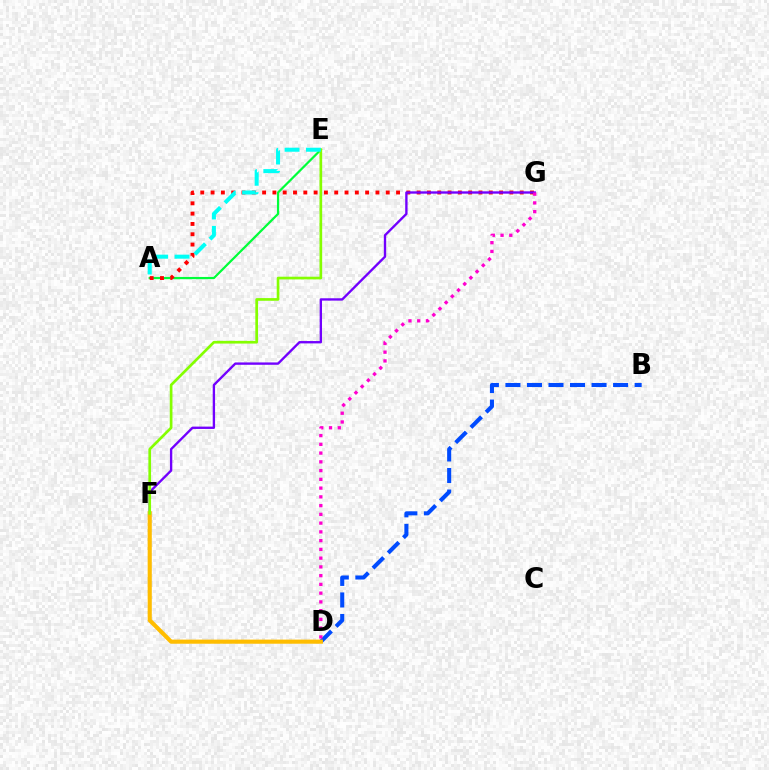{('A', 'E'): [{'color': '#00ff39', 'line_style': 'solid', 'thickness': 1.59}, {'color': '#00fff6', 'line_style': 'dashed', 'thickness': 2.9}], ('A', 'G'): [{'color': '#ff0000', 'line_style': 'dotted', 'thickness': 2.8}], ('B', 'D'): [{'color': '#004bff', 'line_style': 'dashed', 'thickness': 2.93}], ('F', 'G'): [{'color': '#7200ff', 'line_style': 'solid', 'thickness': 1.69}], ('D', 'F'): [{'color': '#ffbd00', 'line_style': 'solid', 'thickness': 2.97}], ('E', 'F'): [{'color': '#84ff00', 'line_style': 'solid', 'thickness': 1.93}], ('D', 'G'): [{'color': '#ff00cf', 'line_style': 'dotted', 'thickness': 2.38}]}